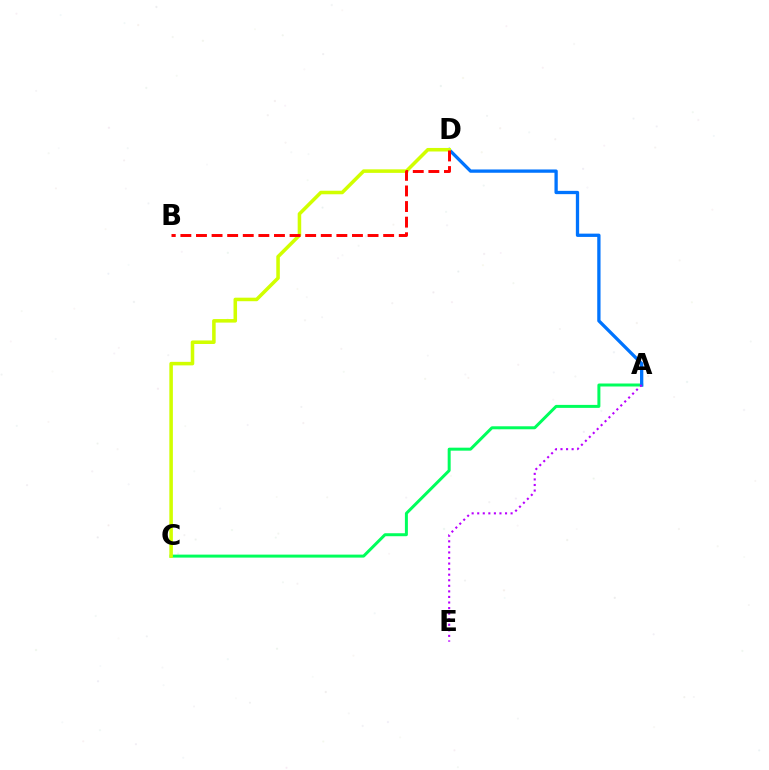{('A', 'C'): [{'color': '#00ff5c', 'line_style': 'solid', 'thickness': 2.15}], ('A', 'D'): [{'color': '#0074ff', 'line_style': 'solid', 'thickness': 2.37}], ('C', 'D'): [{'color': '#d1ff00', 'line_style': 'solid', 'thickness': 2.55}], ('A', 'E'): [{'color': '#b900ff', 'line_style': 'dotted', 'thickness': 1.51}], ('B', 'D'): [{'color': '#ff0000', 'line_style': 'dashed', 'thickness': 2.12}]}